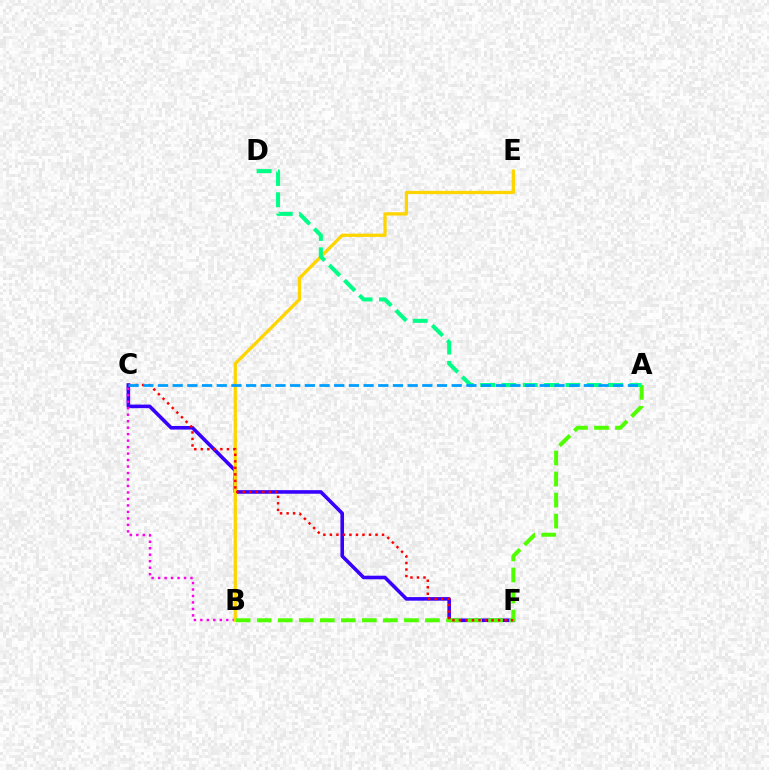{('C', 'F'): [{'color': '#3700ff', 'line_style': 'solid', 'thickness': 2.58}, {'color': '#ff0000', 'line_style': 'dotted', 'thickness': 1.77}], ('B', 'C'): [{'color': '#ff00ed', 'line_style': 'dotted', 'thickness': 1.76}], ('B', 'E'): [{'color': '#ffd500', 'line_style': 'solid', 'thickness': 2.36}], ('A', 'B'): [{'color': '#4fff00', 'line_style': 'dashed', 'thickness': 2.86}], ('A', 'D'): [{'color': '#00ff86', 'line_style': 'dashed', 'thickness': 2.89}], ('A', 'C'): [{'color': '#009eff', 'line_style': 'dashed', 'thickness': 1.99}]}